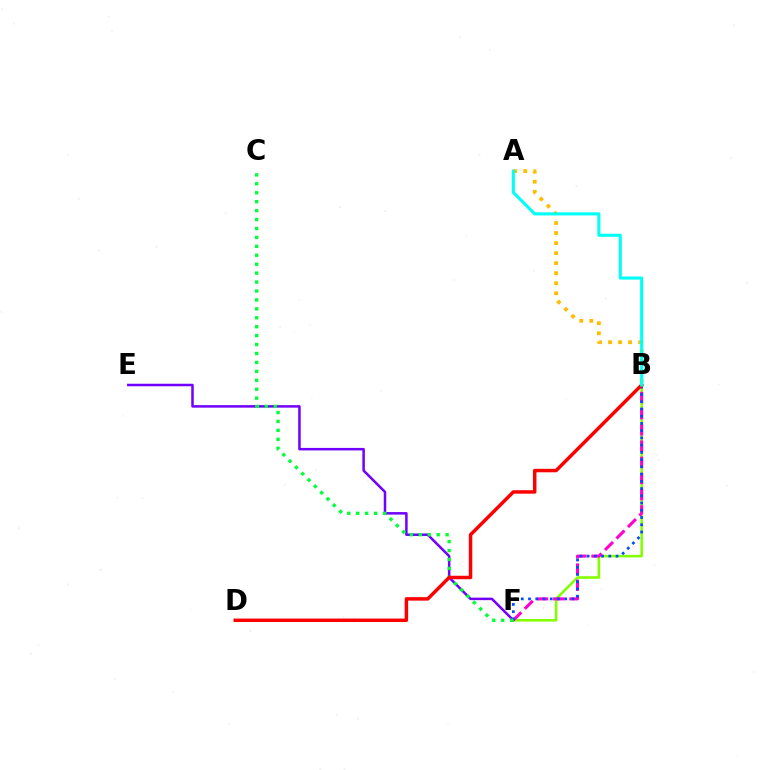{('E', 'F'): [{'color': '#7200ff', 'line_style': 'solid', 'thickness': 1.81}], ('B', 'F'): [{'color': '#84ff00', 'line_style': 'solid', 'thickness': 1.85}, {'color': '#ff00cf', 'line_style': 'dashed', 'thickness': 2.2}, {'color': '#004bff', 'line_style': 'dotted', 'thickness': 1.97}], ('C', 'F'): [{'color': '#00ff39', 'line_style': 'dotted', 'thickness': 2.43}], ('B', 'D'): [{'color': '#ff0000', 'line_style': 'solid', 'thickness': 2.5}], ('A', 'B'): [{'color': '#ffbd00', 'line_style': 'dotted', 'thickness': 2.73}, {'color': '#00fff6', 'line_style': 'solid', 'thickness': 2.23}]}